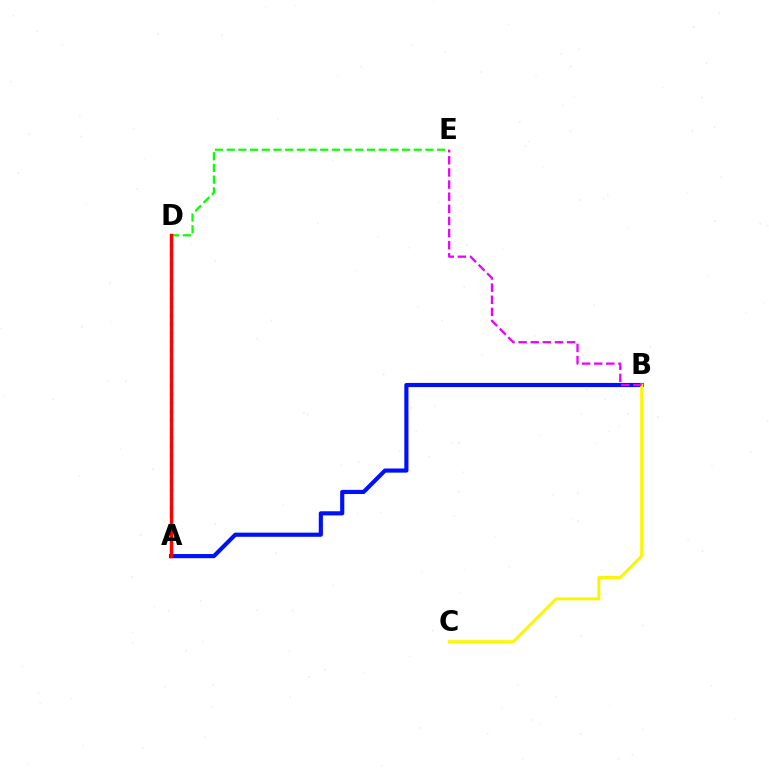{('A', 'B'): [{'color': '#0010ff', 'line_style': 'solid', 'thickness': 2.98}], ('D', 'E'): [{'color': '#08ff00', 'line_style': 'dashed', 'thickness': 1.59}], ('A', 'D'): [{'color': '#00fff6', 'line_style': 'dotted', 'thickness': 2.37}, {'color': '#ff0000', 'line_style': 'solid', 'thickness': 2.45}], ('B', 'C'): [{'color': '#fcf500', 'line_style': 'solid', 'thickness': 2.1}], ('B', 'E'): [{'color': '#ee00ff', 'line_style': 'dashed', 'thickness': 1.65}]}